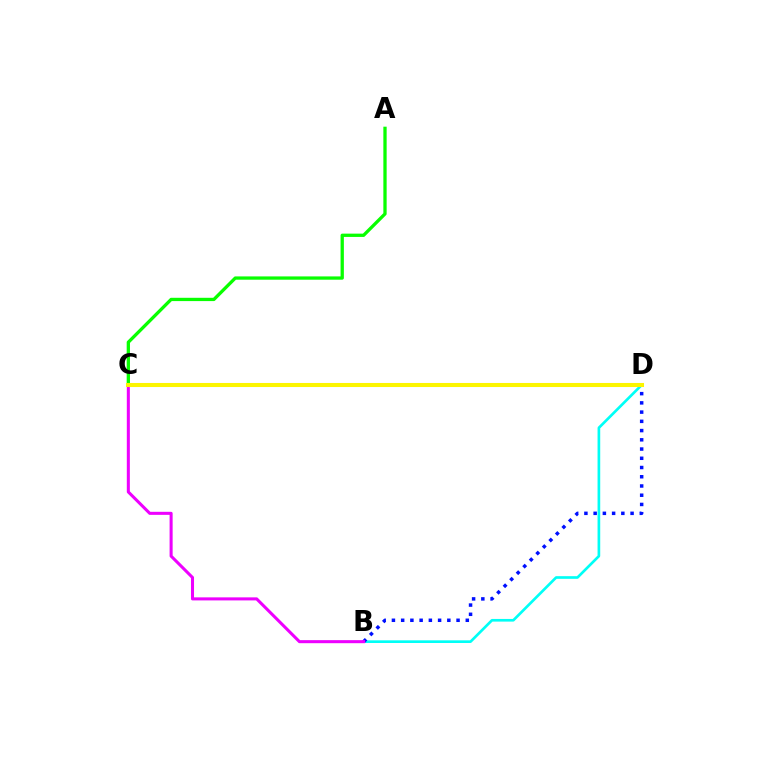{('A', 'C'): [{'color': '#08ff00', 'line_style': 'solid', 'thickness': 2.37}], ('C', 'D'): [{'color': '#ff0000', 'line_style': 'solid', 'thickness': 2.81}, {'color': '#fcf500', 'line_style': 'solid', 'thickness': 2.92}], ('B', 'D'): [{'color': '#00fff6', 'line_style': 'solid', 'thickness': 1.92}, {'color': '#0010ff', 'line_style': 'dotted', 'thickness': 2.51}], ('B', 'C'): [{'color': '#ee00ff', 'line_style': 'solid', 'thickness': 2.2}]}